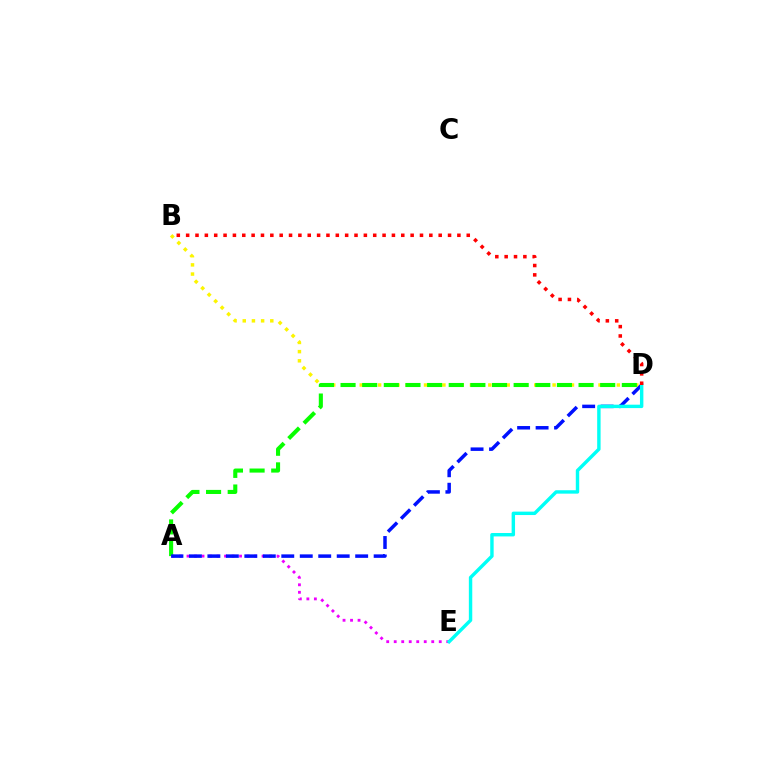{('A', 'E'): [{'color': '#ee00ff', 'line_style': 'dotted', 'thickness': 2.04}], ('B', 'D'): [{'color': '#fcf500', 'line_style': 'dotted', 'thickness': 2.49}, {'color': '#ff0000', 'line_style': 'dotted', 'thickness': 2.54}], ('A', 'D'): [{'color': '#08ff00', 'line_style': 'dashed', 'thickness': 2.94}, {'color': '#0010ff', 'line_style': 'dashed', 'thickness': 2.51}], ('D', 'E'): [{'color': '#00fff6', 'line_style': 'solid', 'thickness': 2.46}]}